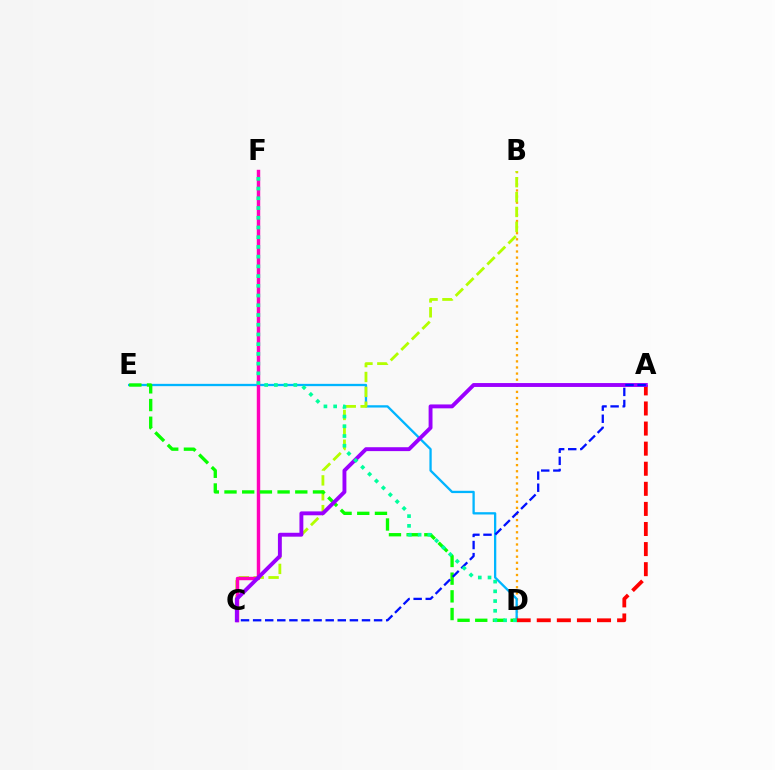{('B', 'D'): [{'color': '#ffa500', 'line_style': 'dotted', 'thickness': 1.66}], ('D', 'E'): [{'color': '#00b5ff', 'line_style': 'solid', 'thickness': 1.66}, {'color': '#08ff00', 'line_style': 'dashed', 'thickness': 2.4}], ('B', 'C'): [{'color': '#b3ff00', 'line_style': 'dashed', 'thickness': 2.02}], ('A', 'D'): [{'color': '#ff0000', 'line_style': 'dashed', 'thickness': 2.73}], ('C', 'F'): [{'color': '#ff00bd', 'line_style': 'solid', 'thickness': 2.47}], ('A', 'C'): [{'color': '#9b00ff', 'line_style': 'solid', 'thickness': 2.8}, {'color': '#0010ff', 'line_style': 'dashed', 'thickness': 1.64}], ('D', 'F'): [{'color': '#00ff9d', 'line_style': 'dotted', 'thickness': 2.64}]}